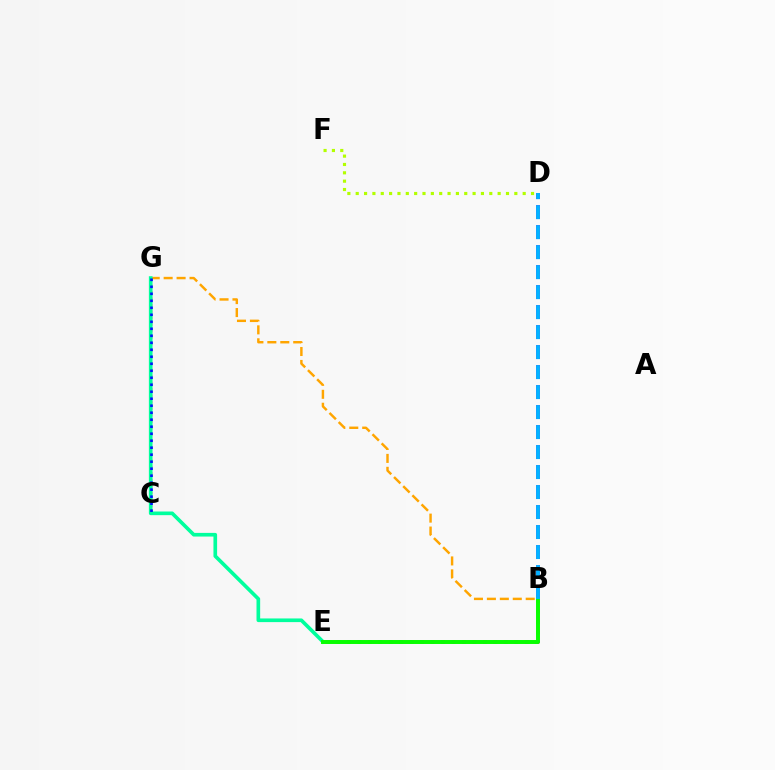{('B', 'E'): [{'color': '#ff00bd', 'line_style': 'dotted', 'thickness': 2.84}, {'color': '#08ff00', 'line_style': 'solid', 'thickness': 2.84}], ('B', 'D'): [{'color': '#9b00ff', 'line_style': 'dashed', 'thickness': 2.72}, {'color': '#00b5ff', 'line_style': 'dashed', 'thickness': 2.72}], ('B', 'G'): [{'color': '#ffa500', 'line_style': 'dashed', 'thickness': 1.76}], ('C', 'G'): [{'color': '#ff0000', 'line_style': 'dotted', 'thickness': 1.76}, {'color': '#0010ff', 'line_style': 'dotted', 'thickness': 1.9}], ('E', 'G'): [{'color': '#00ff9d', 'line_style': 'solid', 'thickness': 2.63}], ('D', 'F'): [{'color': '#b3ff00', 'line_style': 'dotted', 'thickness': 2.27}]}